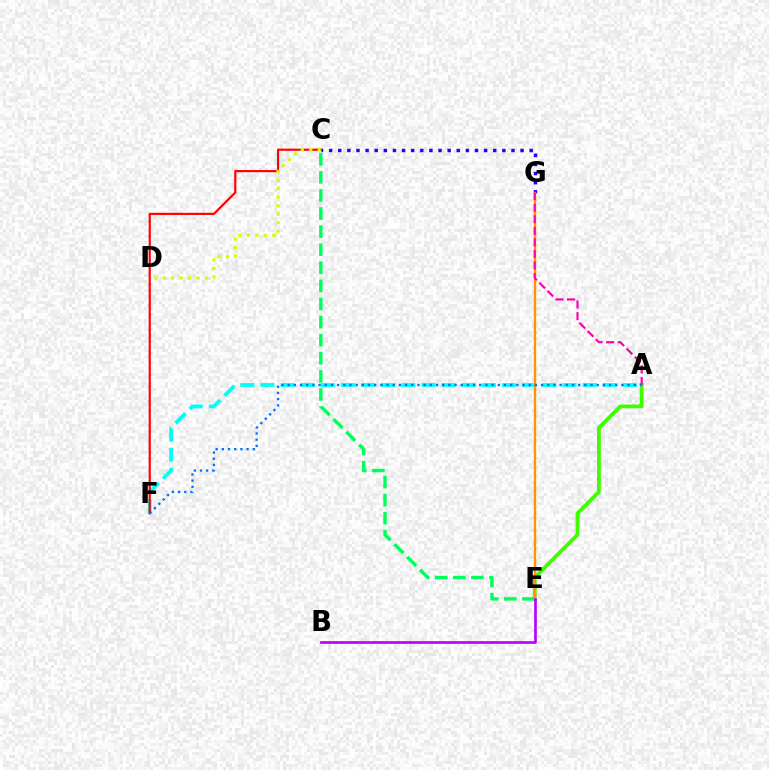{('A', 'E'): [{'color': '#3dff00', 'line_style': 'solid', 'thickness': 2.73}], ('A', 'F'): [{'color': '#00fff6', 'line_style': 'dashed', 'thickness': 2.74}, {'color': '#0074ff', 'line_style': 'dotted', 'thickness': 1.68}], ('C', 'G'): [{'color': '#2500ff', 'line_style': 'dotted', 'thickness': 2.48}], ('C', 'F'): [{'color': '#ff0000', 'line_style': 'solid', 'thickness': 1.55}], ('C', 'E'): [{'color': '#00ff5c', 'line_style': 'dashed', 'thickness': 2.46}], ('E', 'G'): [{'color': '#ff9400', 'line_style': 'solid', 'thickness': 1.7}], ('C', 'D'): [{'color': '#d1ff00', 'line_style': 'dotted', 'thickness': 2.3}], ('B', 'E'): [{'color': '#b900ff', 'line_style': 'solid', 'thickness': 1.92}], ('A', 'G'): [{'color': '#ff00ac', 'line_style': 'dashed', 'thickness': 1.57}]}